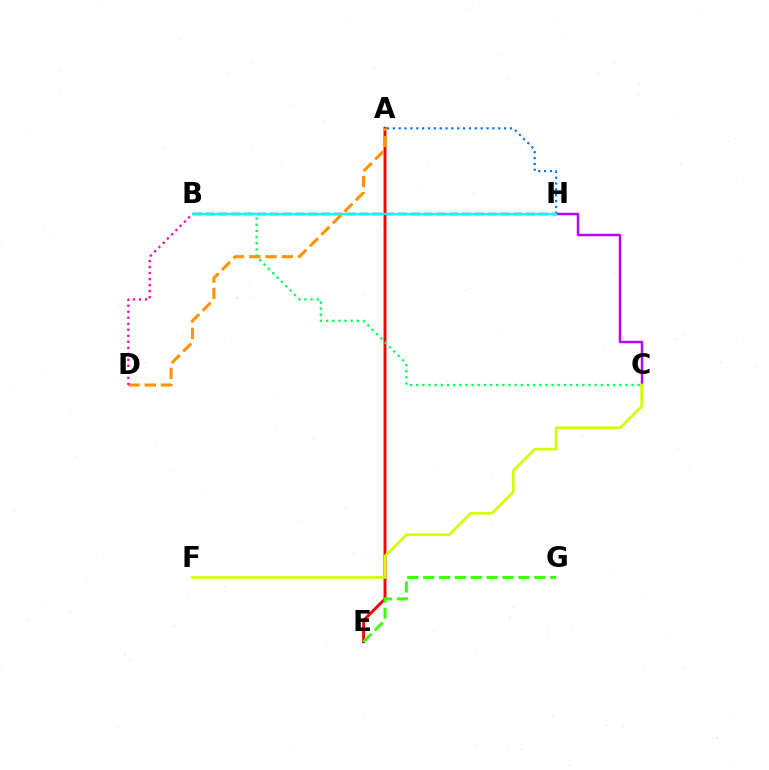{('C', 'H'): [{'color': '#b900ff', 'line_style': 'solid', 'thickness': 1.78}], ('A', 'E'): [{'color': '#ff0000', 'line_style': 'solid', 'thickness': 2.11}], ('C', 'F'): [{'color': '#d1ff00', 'line_style': 'solid', 'thickness': 1.94}], ('B', 'H'): [{'color': '#2500ff', 'line_style': 'dashed', 'thickness': 1.74}, {'color': '#00fff6', 'line_style': 'solid', 'thickness': 1.56}], ('A', 'H'): [{'color': '#0074ff', 'line_style': 'dotted', 'thickness': 1.59}], ('E', 'G'): [{'color': '#3dff00', 'line_style': 'dashed', 'thickness': 2.16}], ('B', 'C'): [{'color': '#00ff5c', 'line_style': 'dotted', 'thickness': 1.67}], ('A', 'D'): [{'color': '#ff9400', 'line_style': 'dashed', 'thickness': 2.21}], ('B', 'D'): [{'color': '#ff00ac', 'line_style': 'dotted', 'thickness': 1.63}]}